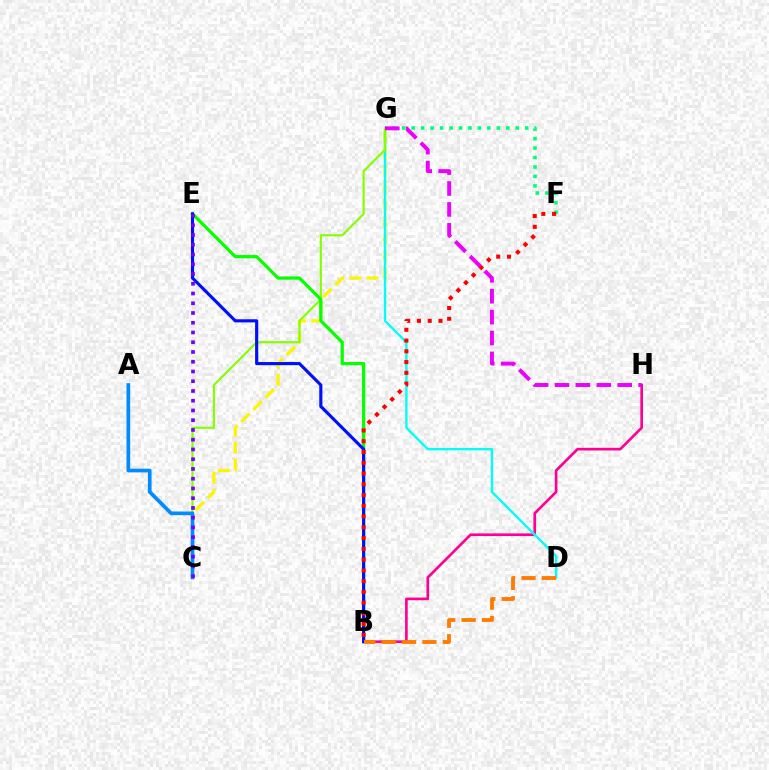{('C', 'G'): [{'color': '#fcf500', 'line_style': 'dashed', 'thickness': 2.33}, {'color': '#84ff00', 'line_style': 'solid', 'thickness': 1.55}], ('B', 'H'): [{'color': '#ff0094', 'line_style': 'solid', 'thickness': 1.91}], ('D', 'G'): [{'color': '#00fff6', 'line_style': 'solid', 'thickness': 1.7}], ('B', 'E'): [{'color': '#08ff00', 'line_style': 'solid', 'thickness': 2.34}, {'color': '#0010ff', 'line_style': 'solid', 'thickness': 2.26}], ('A', 'C'): [{'color': '#008cff', 'line_style': 'solid', 'thickness': 2.65}], ('C', 'E'): [{'color': '#7200ff', 'line_style': 'dotted', 'thickness': 2.65}], ('F', 'G'): [{'color': '#00ff74', 'line_style': 'dotted', 'thickness': 2.57}], ('B', 'D'): [{'color': '#ff7c00', 'line_style': 'dashed', 'thickness': 2.77}], ('B', 'F'): [{'color': '#ff0000', 'line_style': 'dotted', 'thickness': 2.92}], ('G', 'H'): [{'color': '#ee00ff', 'line_style': 'dashed', 'thickness': 2.84}]}